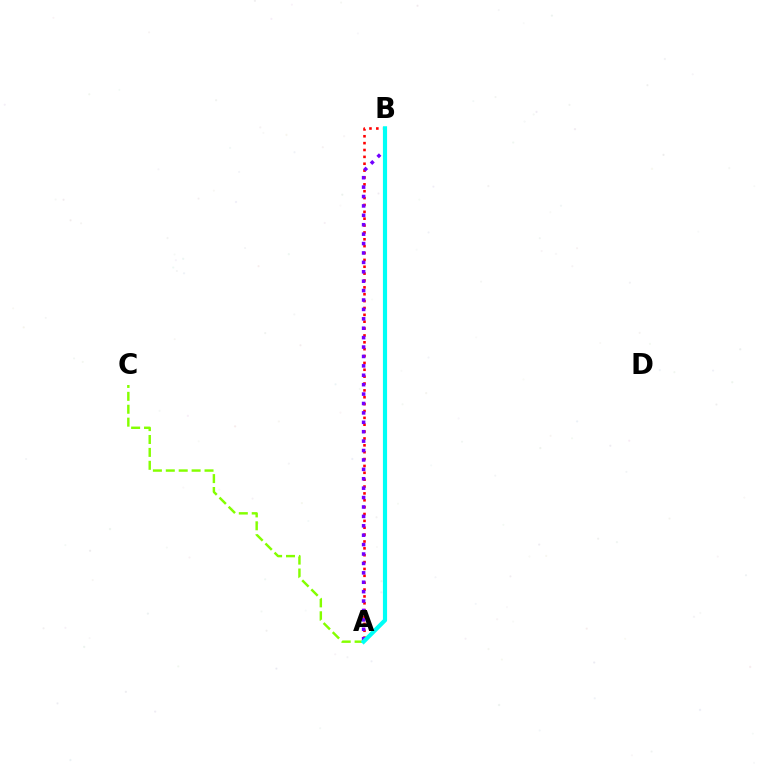{('A', 'C'): [{'color': '#84ff00', 'line_style': 'dashed', 'thickness': 1.75}], ('A', 'B'): [{'color': '#ff0000', 'line_style': 'dotted', 'thickness': 1.87}, {'color': '#7200ff', 'line_style': 'dotted', 'thickness': 2.56}, {'color': '#00fff6', 'line_style': 'solid', 'thickness': 2.99}]}